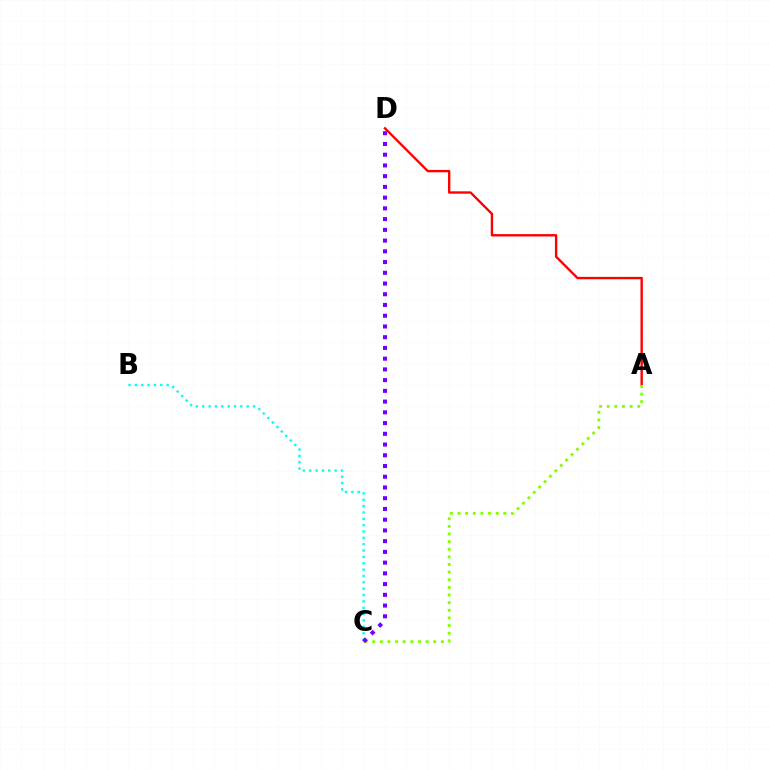{('B', 'C'): [{'color': '#00fff6', 'line_style': 'dotted', 'thickness': 1.73}], ('A', 'D'): [{'color': '#ff0000', 'line_style': 'solid', 'thickness': 1.71}], ('A', 'C'): [{'color': '#84ff00', 'line_style': 'dotted', 'thickness': 2.07}], ('C', 'D'): [{'color': '#7200ff', 'line_style': 'dotted', 'thickness': 2.92}]}